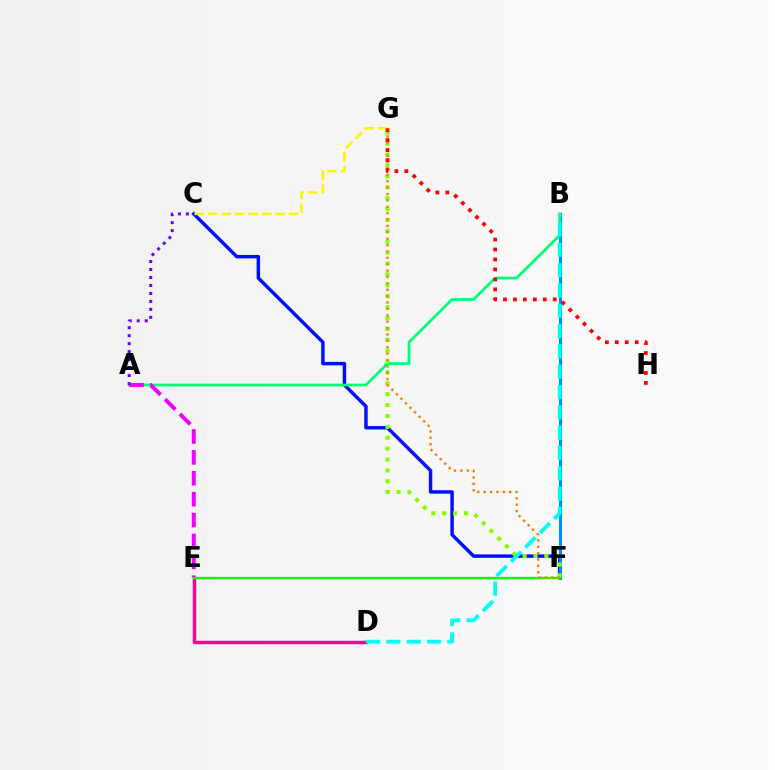{('C', 'F'): [{'color': '#0010ff', 'line_style': 'solid', 'thickness': 2.49}], ('B', 'F'): [{'color': '#008cff', 'line_style': 'solid', 'thickness': 2.21}], ('A', 'B'): [{'color': '#00ff74', 'line_style': 'solid', 'thickness': 1.97}], ('D', 'E'): [{'color': '#ff0094', 'line_style': 'solid', 'thickness': 2.47}], ('F', 'G'): [{'color': '#84ff00', 'line_style': 'dotted', 'thickness': 2.96}, {'color': '#ff7c00', 'line_style': 'dotted', 'thickness': 1.73}], ('A', 'E'): [{'color': '#ee00ff', 'line_style': 'dashed', 'thickness': 2.84}], ('A', 'C'): [{'color': '#7200ff', 'line_style': 'dotted', 'thickness': 2.17}], ('E', 'F'): [{'color': '#08ff00', 'line_style': 'solid', 'thickness': 1.73}], ('C', 'G'): [{'color': '#fcf500', 'line_style': 'dashed', 'thickness': 1.83}], ('B', 'D'): [{'color': '#00fff6', 'line_style': 'dashed', 'thickness': 2.76}], ('G', 'H'): [{'color': '#ff0000', 'line_style': 'dotted', 'thickness': 2.71}]}